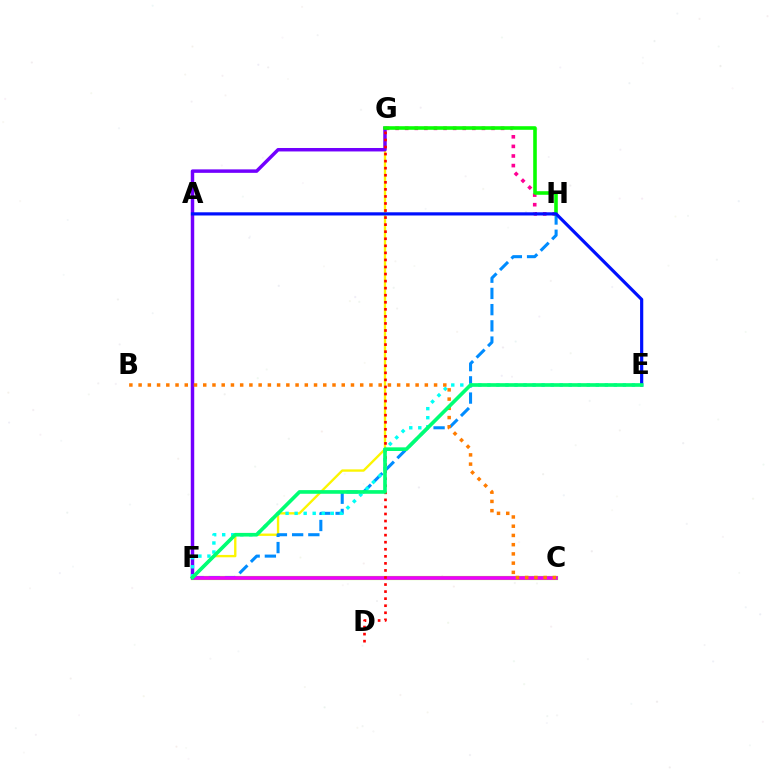{('F', 'G'): [{'color': '#fcf500', 'line_style': 'solid', 'thickness': 1.69}, {'color': '#7200ff', 'line_style': 'solid', 'thickness': 2.49}], ('G', 'H'): [{'color': '#ff0094', 'line_style': 'dotted', 'thickness': 2.61}, {'color': '#08ff00', 'line_style': 'solid', 'thickness': 2.59}], ('C', 'F'): [{'color': '#84ff00', 'line_style': 'solid', 'thickness': 2.99}, {'color': '#ee00ff', 'line_style': 'solid', 'thickness': 2.6}], ('F', 'H'): [{'color': '#008cff', 'line_style': 'dashed', 'thickness': 2.2}], ('E', 'F'): [{'color': '#00fff6', 'line_style': 'dotted', 'thickness': 2.45}, {'color': '#00ff74', 'line_style': 'solid', 'thickness': 2.63}], ('D', 'G'): [{'color': '#ff0000', 'line_style': 'dotted', 'thickness': 1.92}], ('B', 'C'): [{'color': '#ff7c00', 'line_style': 'dotted', 'thickness': 2.51}], ('A', 'E'): [{'color': '#0010ff', 'line_style': 'solid', 'thickness': 2.3}]}